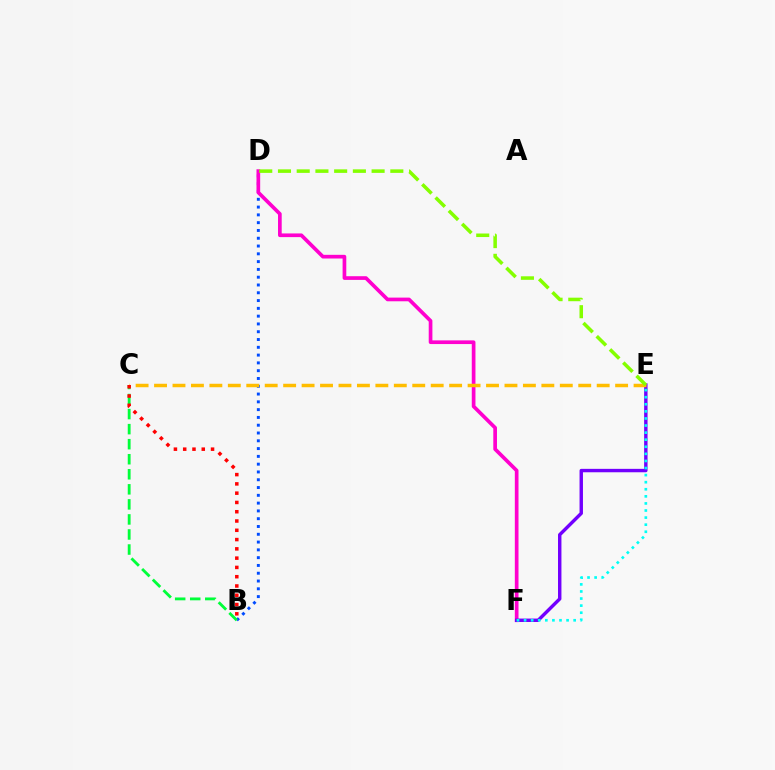{('B', 'D'): [{'color': '#004bff', 'line_style': 'dotted', 'thickness': 2.12}], ('D', 'F'): [{'color': '#ff00cf', 'line_style': 'solid', 'thickness': 2.65}], ('B', 'C'): [{'color': '#00ff39', 'line_style': 'dashed', 'thickness': 2.04}, {'color': '#ff0000', 'line_style': 'dotted', 'thickness': 2.52}], ('E', 'F'): [{'color': '#7200ff', 'line_style': 'solid', 'thickness': 2.46}, {'color': '#00fff6', 'line_style': 'dotted', 'thickness': 1.92}], ('C', 'E'): [{'color': '#ffbd00', 'line_style': 'dashed', 'thickness': 2.51}], ('D', 'E'): [{'color': '#84ff00', 'line_style': 'dashed', 'thickness': 2.54}]}